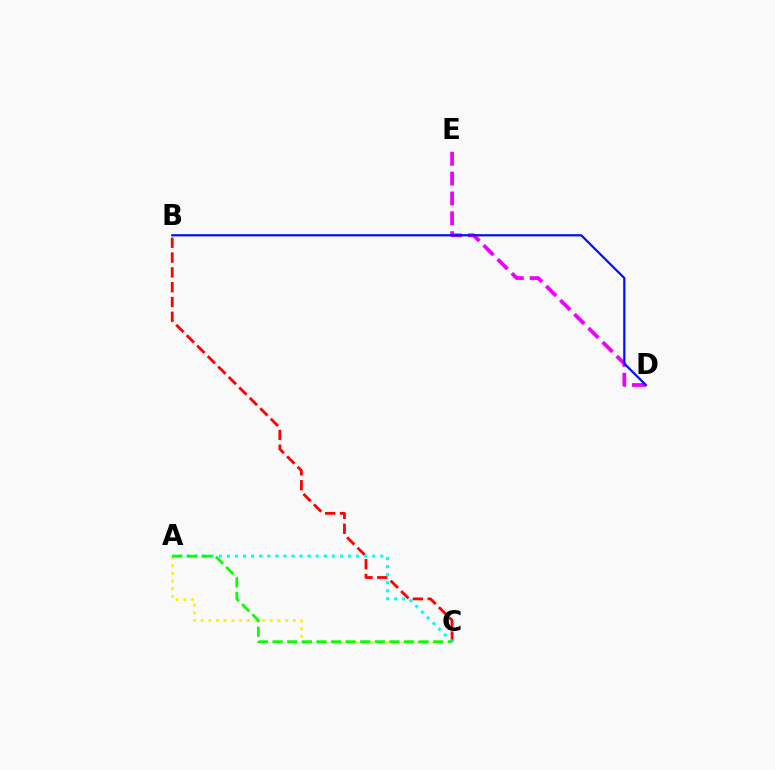{('A', 'C'): [{'color': '#fcf500', 'line_style': 'dotted', 'thickness': 2.09}, {'color': '#00fff6', 'line_style': 'dotted', 'thickness': 2.19}, {'color': '#08ff00', 'line_style': 'dashed', 'thickness': 1.98}], ('D', 'E'): [{'color': '#ee00ff', 'line_style': 'dashed', 'thickness': 2.7}], ('B', 'C'): [{'color': '#ff0000', 'line_style': 'dashed', 'thickness': 2.01}], ('B', 'D'): [{'color': '#0010ff', 'line_style': 'solid', 'thickness': 1.59}]}